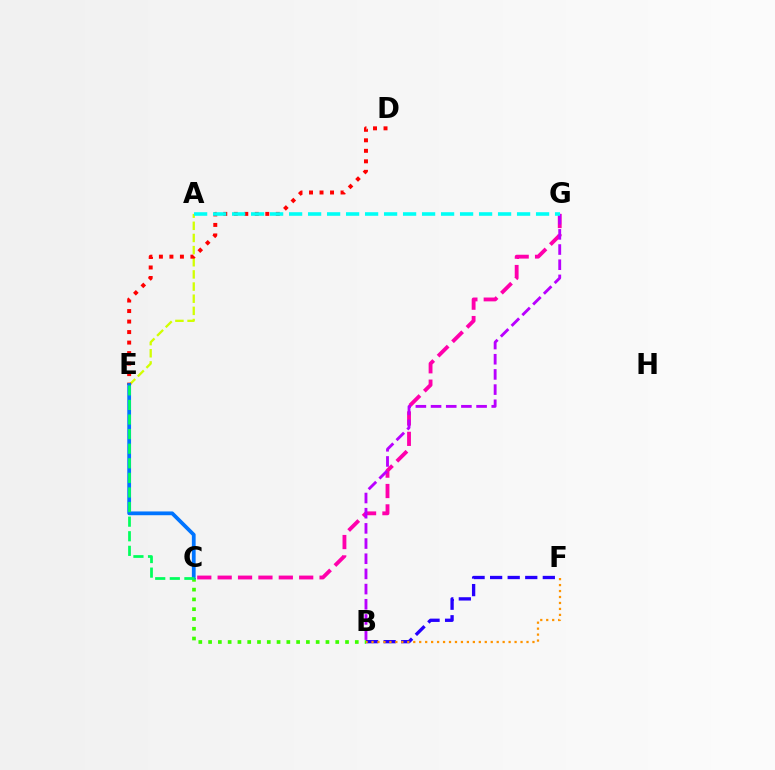{('C', 'G'): [{'color': '#ff00ac', 'line_style': 'dashed', 'thickness': 2.77}], ('A', 'E'): [{'color': '#d1ff00', 'line_style': 'dashed', 'thickness': 1.65}], ('B', 'F'): [{'color': '#2500ff', 'line_style': 'dashed', 'thickness': 2.39}, {'color': '#ff9400', 'line_style': 'dotted', 'thickness': 1.62}], ('B', 'G'): [{'color': '#b900ff', 'line_style': 'dashed', 'thickness': 2.06}], ('B', 'C'): [{'color': '#3dff00', 'line_style': 'dotted', 'thickness': 2.66}], ('D', 'E'): [{'color': '#ff0000', 'line_style': 'dotted', 'thickness': 2.86}], ('C', 'E'): [{'color': '#0074ff', 'line_style': 'solid', 'thickness': 2.71}, {'color': '#00ff5c', 'line_style': 'dashed', 'thickness': 1.98}], ('A', 'G'): [{'color': '#00fff6', 'line_style': 'dashed', 'thickness': 2.58}]}